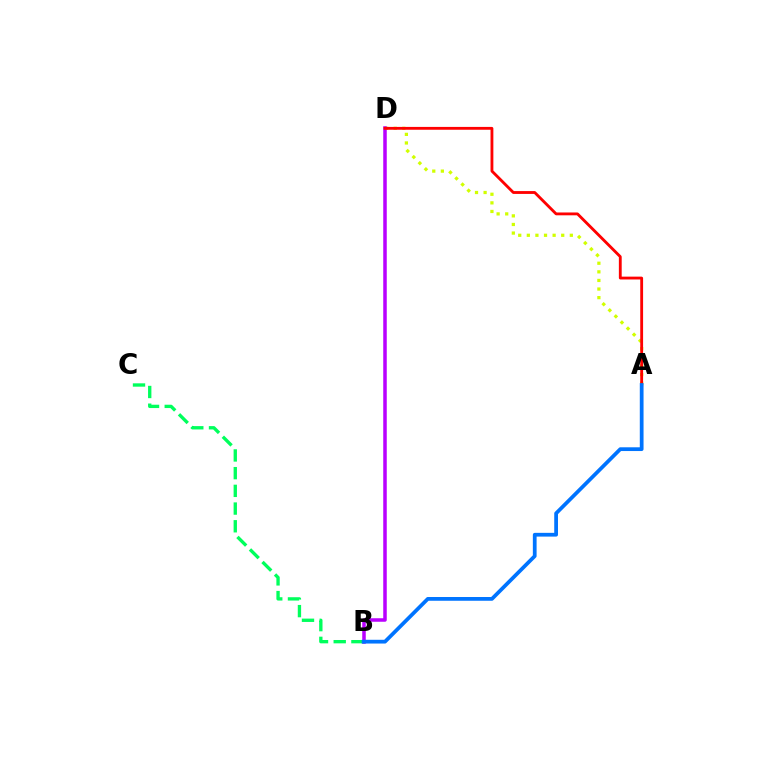{('A', 'D'): [{'color': '#d1ff00', 'line_style': 'dotted', 'thickness': 2.34}, {'color': '#ff0000', 'line_style': 'solid', 'thickness': 2.04}], ('B', 'D'): [{'color': '#b900ff', 'line_style': 'solid', 'thickness': 2.53}], ('B', 'C'): [{'color': '#00ff5c', 'line_style': 'dashed', 'thickness': 2.41}], ('A', 'B'): [{'color': '#0074ff', 'line_style': 'solid', 'thickness': 2.7}]}